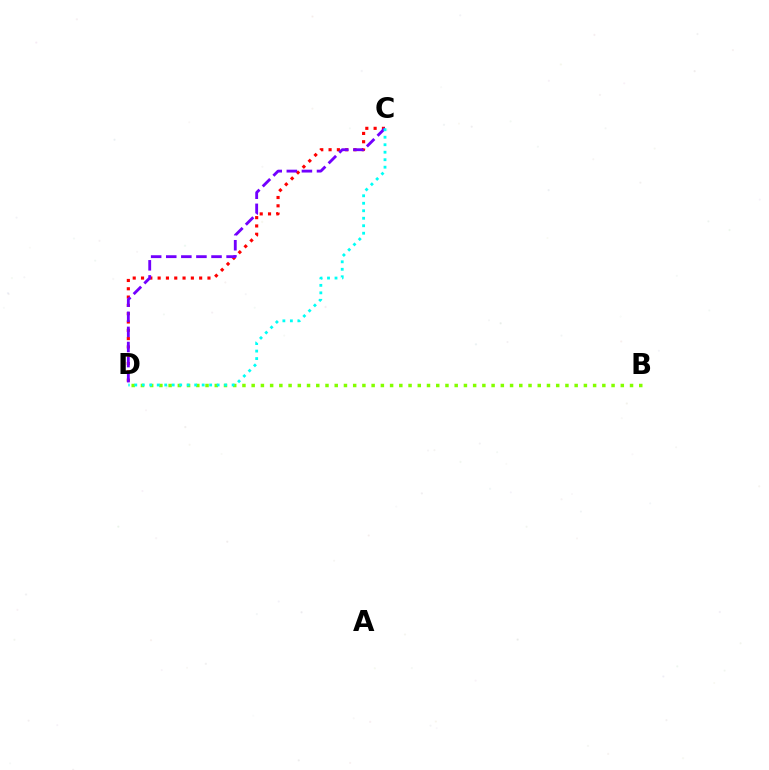{('C', 'D'): [{'color': '#ff0000', 'line_style': 'dotted', 'thickness': 2.26}, {'color': '#7200ff', 'line_style': 'dashed', 'thickness': 2.05}, {'color': '#00fff6', 'line_style': 'dotted', 'thickness': 2.03}], ('B', 'D'): [{'color': '#84ff00', 'line_style': 'dotted', 'thickness': 2.51}]}